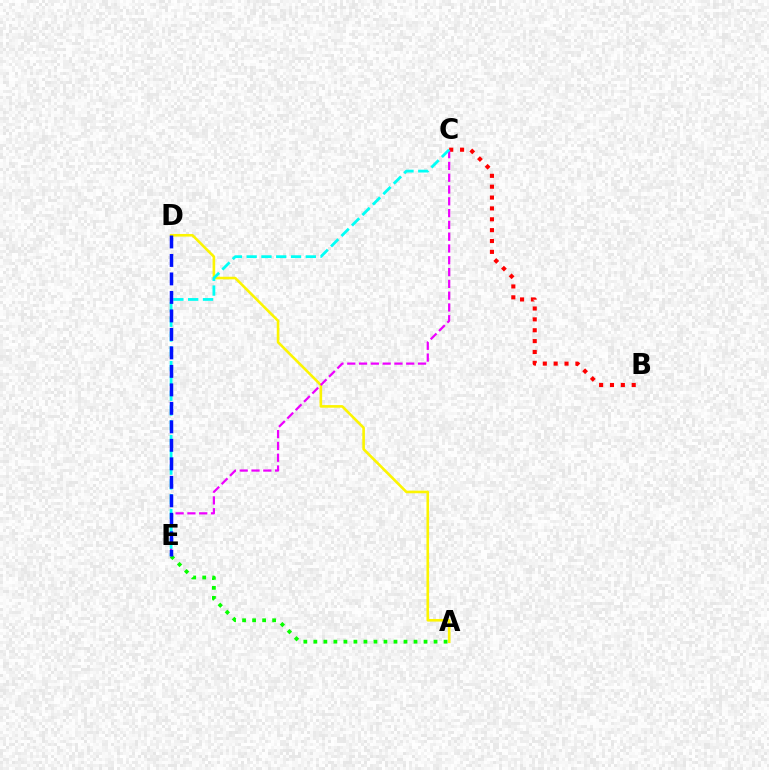{('B', 'C'): [{'color': '#ff0000', 'line_style': 'dotted', 'thickness': 2.95}], ('A', 'D'): [{'color': '#fcf500', 'line_style': 'solid', 'thickness': 1.88}], ('A', 'E'): [{'color': '#08ff00', 'line_style': 'dotted', 'thickness': 2.72}], ('C', 'E'): [{'color': '#ee00ff', 'line_style': 'dashed', 'thickness': 1.6}, {'color': '#00fff6', 'line_style': 'dashed', 'thickness': 2.01}], ('D', 'E'): [{'color': '#0010ff', 'line_style': 'dashed', 'thickness': 2.51}]}